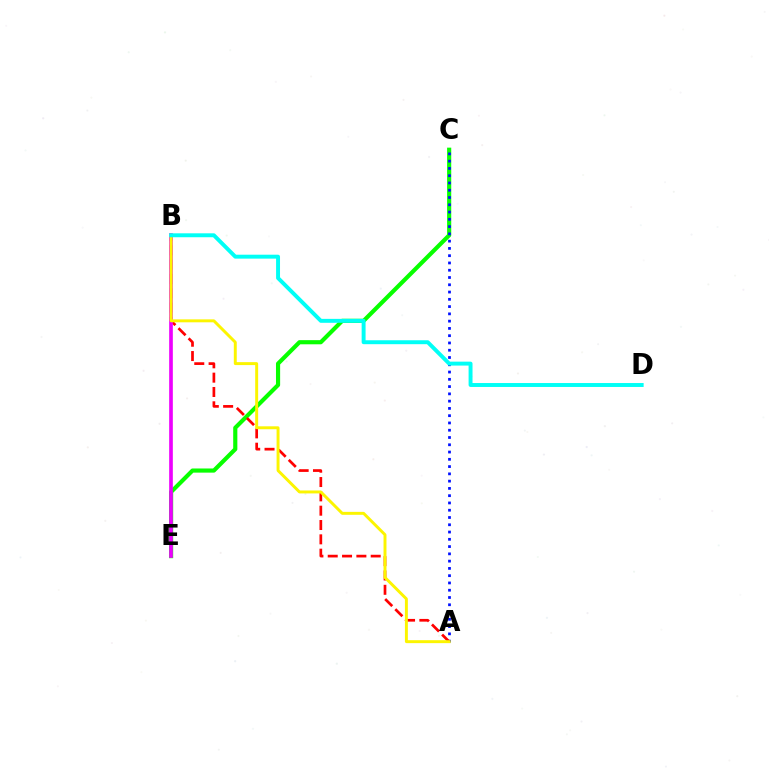{('C', 'E'): [{'color': '#08ff00', 'line_style': 'solid', 'thickness': 2.99}], ('A', 'C'): [{'color': '#0010ff', 'line_style': 'dotted', 'thickness': 1.98}], ('A', 'B'): [{'color': '#ff0000', 'line_style': 'dashed', 'thickness': 1.95}, {'color': '#fcf500', 'line_style': 'solid', 'thickness': 2.12}], ('B', 'E'): [{'color': '#ee00ff', 'line_style': 'solid', 'thickness': 2.64}], ('B', 'D'): [{'color': '#00fff6', 'line_style': 'solid', 'thickness': 2.83}]}